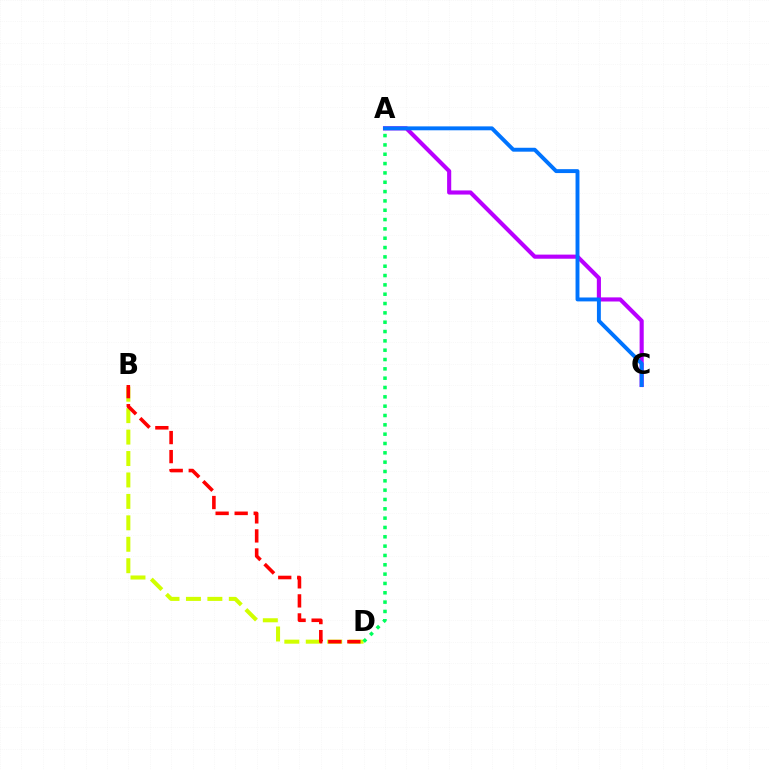{('B', 'D'): [{'color': '#d1ff00', 'line_style': 'dashed', 'thickness': 2.91}, {'color': '#ff0000', 'line_style': 'dashed', 'thickness': 2.59}], ('A', 'C'): [{'color': '#b900ff', 'line_style': 'solid', 'thickness': 2.96}, {'color': '#0074ff', 'line_style': 'solid', 'thickness': 2.81}], ('A', 'D'): [{'color': '#00ff5c', 'line_style': 'dotted', 'thickness': 2.54}]}